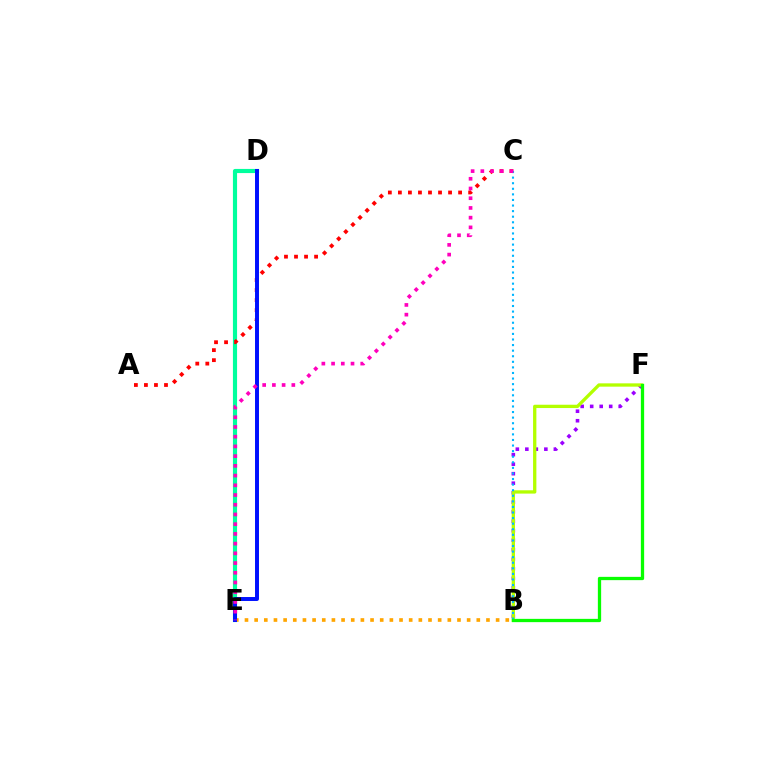{('D', 'E'): [{'color': '#00ff9d', 'line_style': 'solid', 'thickness': 2.99}, {'color': '#0010ff', 'line_style': 'solid', 'thickness': 2.85}], ('A', 'C'): [{'color': '#ff0000', 'line_style': 'dotted', 'thickness': 2.73}], ('B', 'E'): [{'color': '#ffa500', 'line_style': 'dotted', 'thickness': 2.62}], ('B', 'F'): [{'color': '#9b00ff', 'line_style': 'dotted', 'thickness': 2.58}, {'color': '#b3ff00', 'line_style': 'solid', 'thickness': 2.38}, {'color': '#08ff00', 'line_style': 'solid', 'thickness': 2.36}], ('B', 'C'): [{'color': '#00b5ff', 'line_style': 'dotted', 'thickness': 1.52}], ('C', 'E'): [{'color': '#ff00bd', 'line_style': 'dotted', 'thickness': 2.64}]}